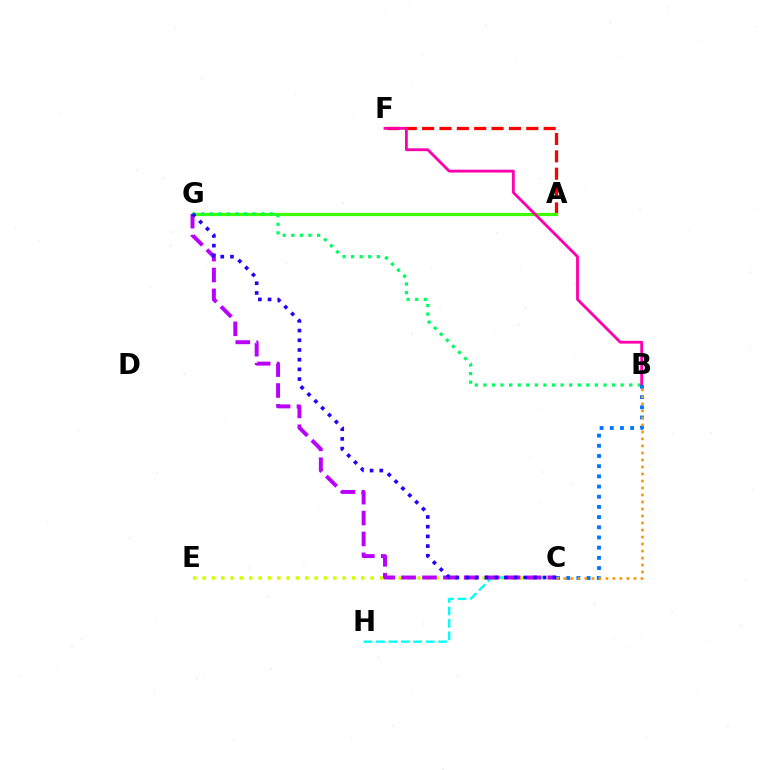{('A', 'F'): [{'color': '#ff0000', 'line_style': 'dashed', 'thickness': 2.36}], ('A', 'G'): [{'color': '#3dff00', 'line_style': 'solid', 'thickness': 2.3}], ('B', 'G'): [{'color': '#00ff5c', 'line_style': 'dotted', 'thickness': 2.33}], ('C', 'E'): [{'color': '#d1ff00', 'line_style': 'dotted', 'thickness': 2.54}], ('B', 'F'): [{'color': '#ff00ac', 'line_style': 'solid', 'thickness': 2.04}], ('B', 'C'): [{'color': '#0074ff', 'line_style': 'dotted', 'thickness': 2.77}, {'color': '#ff9400', 'line_style': 'dotted', 'thickness': 1.9}], ('C', 'H'): [{'color': '#00fff6', 'line_style': 'dashed', 'thickness': 1.69}], ('C', 'G'): [{'color': '#b900ff', 'line_style': 'dashed', 'thickness': 2.84}, {'color': '#2500ff', 'line_style': 'dotted', 'thickness': 2.63}]}